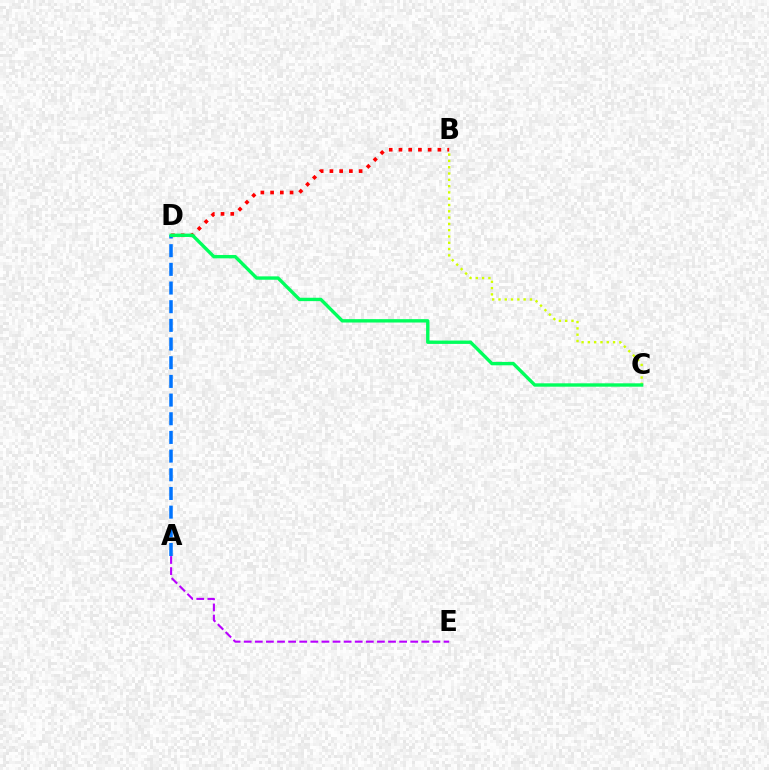{('B', 'D'): [{'color': '#ff0000', 'line_style': 'dotted', 'thickness': 2.65}], ('B', 'C'): [{'color': '#d1ff00', 'line_style': 'dotted', 'thickness': 1.71}], ('A', 'E'): [{'color': '#b900ff', 'line_style': 'dashed', 'thickness': 1.51}], ('A', 'D'): [{'color': '#0074ff', 'line_style': 'dashed', 'thickness': 2.54}], ('C', 'D'): [{'color': '#00ff5c', 'line_style': 'solid', 'thickness': 2.43}]}